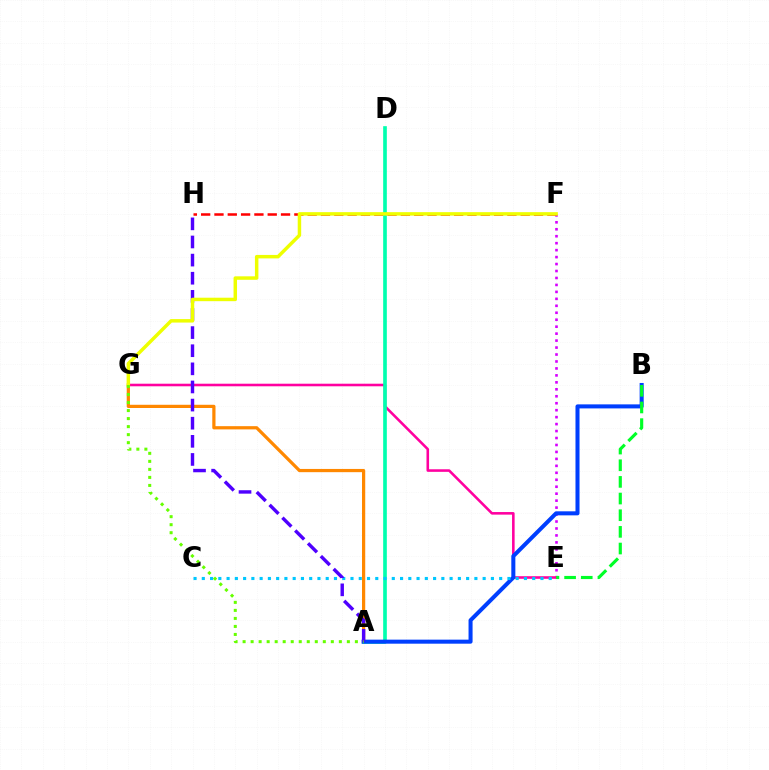{('E', 'F'): [{'color': '#d600ff', 'line_style': 'dotted', 'thickness': 1.89}], ('F', 'H'): [{'color': '#ff0000', 'line_style': 'dashed', 'thickness': 1.81}], ('E', 'G'): [{'color': '#ff00a0', 'line_style': 'solid', 'thickness': 1.86}], ('A', 'G'): [{'color': '#ff8800', 'line_style': 'solid', 'thickness': 2.32}, {'color': '#66ff00', 'line_style': 'dotted', 'thickness': 2.18}], ('A', 'D'): [{'color': '#00ffaf', 'line_style': 'solid', 'thickness': 2.63}], ('A', 'B'): [{'color': '#003fff', 'line_style': 'solid', 'thickness': 2.91}], ('C', 'E'): [{'color': '#00c7ff', 'line_style': 'dotted', 'thickness': 2.24}], ('A', 'H'): [{'color': '#4f00ff', 'line_style': 'dashed', 'thickness': 2.46}], ('F', 'G'): [{'color': '#eeff00', 'line_style': 'solid', 'thickness': 2.5}], ('B', 'E'): [{'color': '#00ff27', 'line_style': 'dashed', 'thickness': 2.26}]}